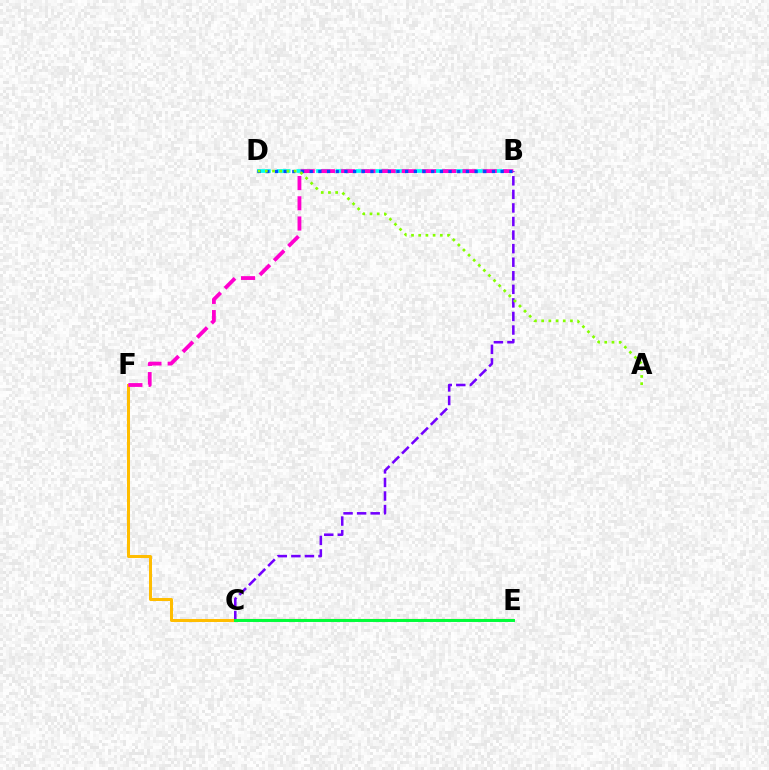{('B', 'D'): [{'color': '#00fff6', 'line_style': 'dashed', 'thickness': 2.68}, {'color': '#004bff', 'line_style': 'dotted', 'thickness': 2.36}], ('B', 'C'): [{'color': '#7200ff', 'line_style': 'dashed', 'thickness': 1.84}], ('C', 'F'): [{'color': '#ffbd00', 'line_style': 'solid', 'thickness': 2.17}], ('B', 'F'): [{'color': '#ff00cf', 'line_style': 'dashed', 'thickness': 2.75}], ('A', 'D'): [{'color': '#84ff00', 'line_style': 'dotted', 'thickness': 1.96}], ('C', 'E'): [{'color': '#ff0000', 'line_style': 'solid', 'thickness': 1.51}, {'color': '#00ff39', 'line_style': 'solid', 'thickness': 2.13}]}